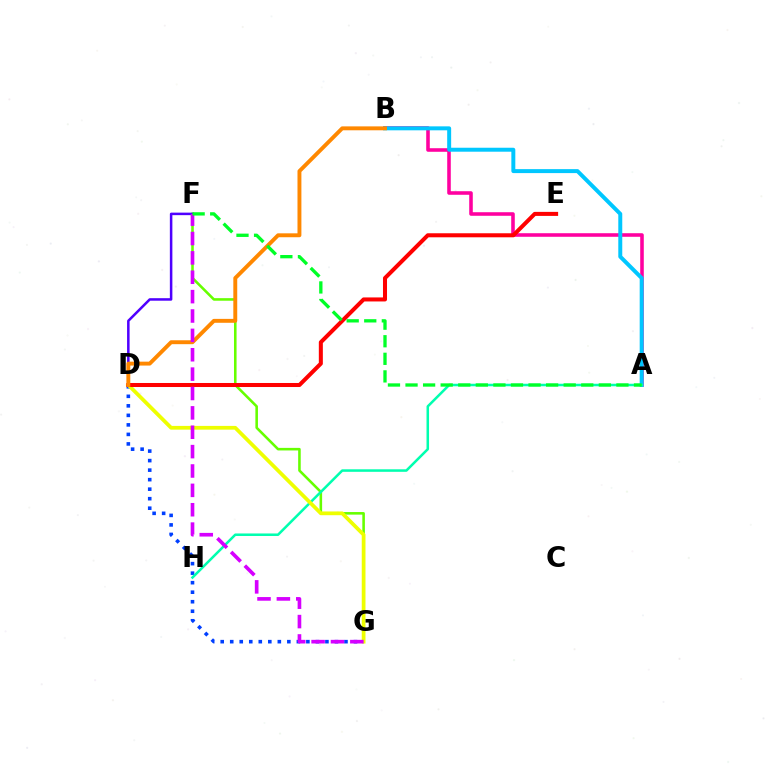{('D', 'G'): [{'color': '#003fff', 'line_style': 'dotted', 'thickness': 2.59}, {'color': '#eeff00', 'line_style': 'solid', 'thickness': 2.7}], ('A', 'B'): [{'color': '#ff00a0', 'line_style': 'solid', 'thickness': 2.57}, {'color': '#00c7ff', 'line_style': 'solid', 'thickness': 2.85}], ('F', 'G'): [{'color': '#66ff00', 'line_style': 'solid', 'thickness': 1.85}, {'color': '#d600ff', 'line_style': 'dashed', 'thickness': 2.63}], ('D', 'F'): [{'color': '#4f00ff', 'line_style': 'solid', 'thickness': 1.82}], ('A', 'H'): [{'color': '#00ffaf', 'line_style': 'solid', 'thickness': 1.82}], ('D', 'E'): [{'color': '#ff0000', 'line_style': 'solid', 'thickness': 2.9}], ('B', 'D'): [{'color': '#ff8800', 'line_style': 'solid', 'thickness': 2.82}], ('A', 'F'): [{'color': '#00ff27', 'line_style': 'dashed', 'thickness': 2.39}]}